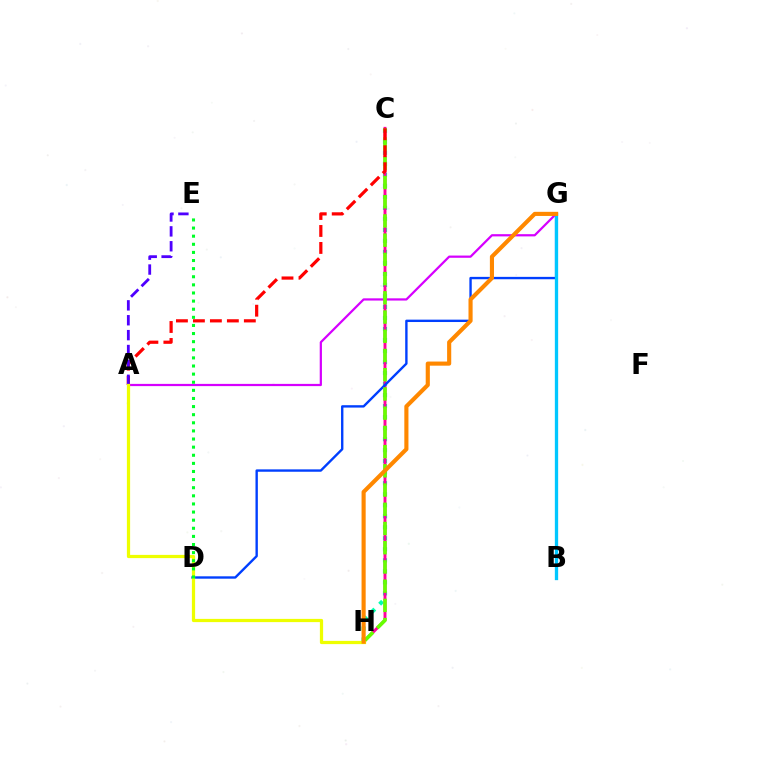{('C', 'H'): [{'color': '#00ffaf', 'line_style': 'dotted', 'thickness': 2.99}, {'color': '#ff00a0', 'line_style': 'solid', 'thickness': 2.11}, {'color': '#66ff00', 'line_style': 'dashed', 'thickness': 2.61}], ('D', 'G'): [{'color': '#003fff', 'line_style': 'solid', 'thickness': 1.71}], ('A', 'G'): [{'color': '#d600ff', 'line_style': 'solid', 'thickness': 1.6}], ('A', 'C'): [{'color': '#ff0000', 'line_style': 'dashed', 'thickness': 2.31}], ('A', 'E'): [{'color': '#4f00ff', 'line_style': 'dashed', 'thickness': 2.02}], ('A', 'H'): [{'color': '#eeff00', 'line_style': 'solid', 'thickness': 2.33}], ('B', 'G'): [{'color': '#00c7ff', 'line_style': 'solid', 'thickness': 2.38}], ('D', 'E'): [{'color': '#00ff27', 'line_style': 'dotted', 'thickness': 2.2}], ('G', 'H'): [{'color': '#ff8800', 'line_style': 'solid', 'thickness': 2.97}]}